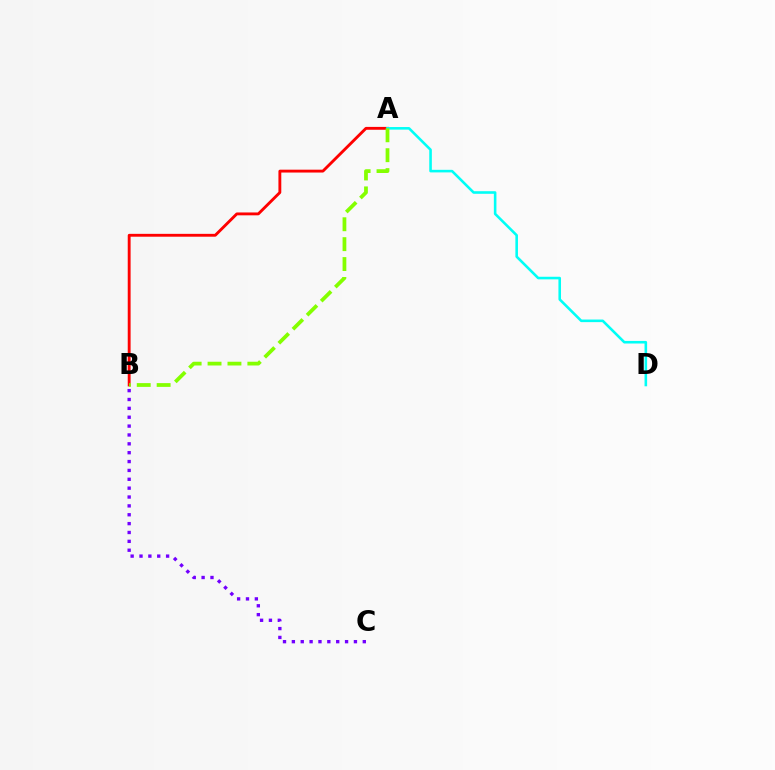{('A', 'B'): [{'color': '#ff0000', 'line_style': 'solid', 'thickness': 2.06}, {'color': '#84ff00', 'line_style': 'dashed', 'thickness': 2.7}], ('B', 'C'): [{'color': '#7200ff', 'line_style': 'dotted', 'thickness': 2.41}], ('A', 'D'): [{'color': '#00fff6', 'line_style': 'solid', 'thickness': 1.86}]}